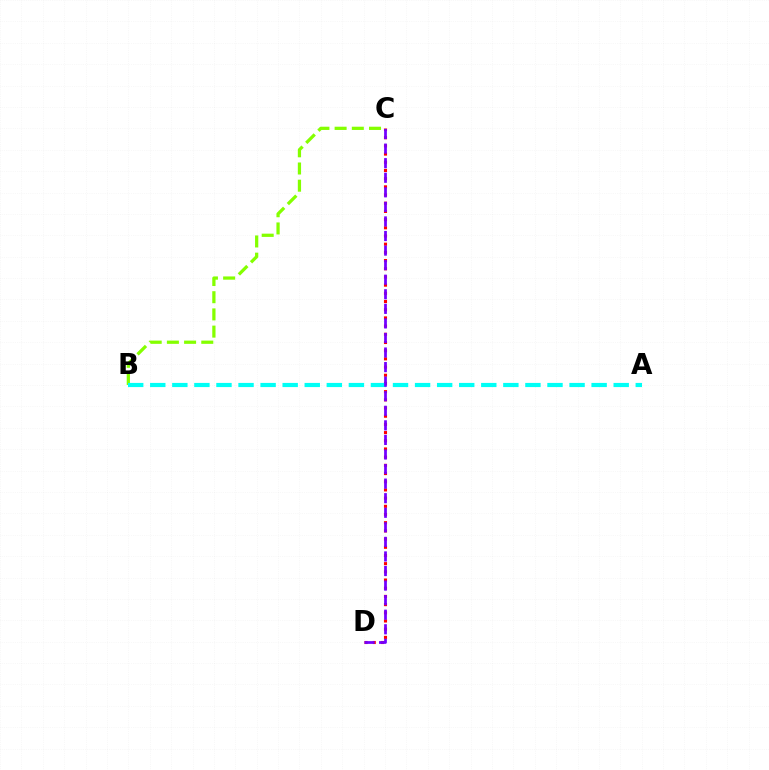{('B', 'C'): [{'color': '#84ff00', 'line_style': 'dashed', 'thickness': 2.34}], ('C', 'D'): [{'color': '#ff0000', 'line_style': 'dotted', 'thickness': 2.23}, {'color': '#7200ff', 'line_style': 'dashed', 'thickness': 1.98}], ('A', 'B'): [{'color': '#00fff6', 'line_style': 'dashed', 'thickness': 3.0}]}